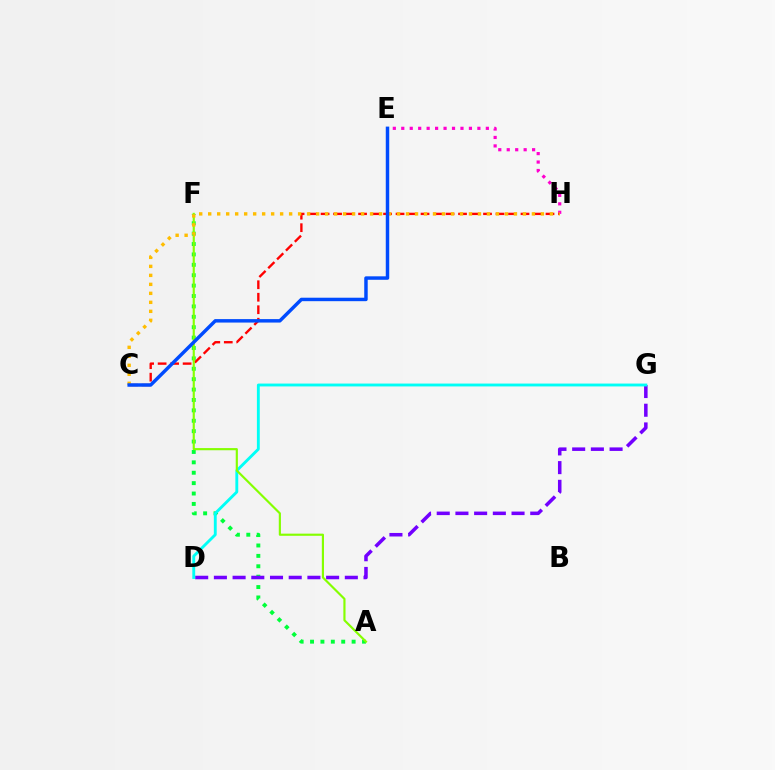{('A', 'F'): [{'color': '#00ff39', 'line_style': 'dotted', 'thickness': 2.82}, {'color': '#84ff00', 'line_style': 'solid', 'thickness': 1.56}], ('E', 'H'): [{'color': '#ff00cf', 'line_style': 'dotted', 'thickness': 2.3}], ('C', 'H'): [{'color': '#ff0000', 'line_style': 'dashed', 'thickness': 1.7}, {'color': '#ffbd00', 'line_style': 'dotted', 'thickness': 2.44}], ('D', 'G'): [{'color': '#7200ff', 'line_style': 'dashed', 'thickness': 2.54}, {'color': '#00fff6', 'line_style': 'solid', 'thickness': 2.07}], ('C', 'E'): [{'color': '#004bff', 'line_style': 'solid', 'thickness': 2.49}]}